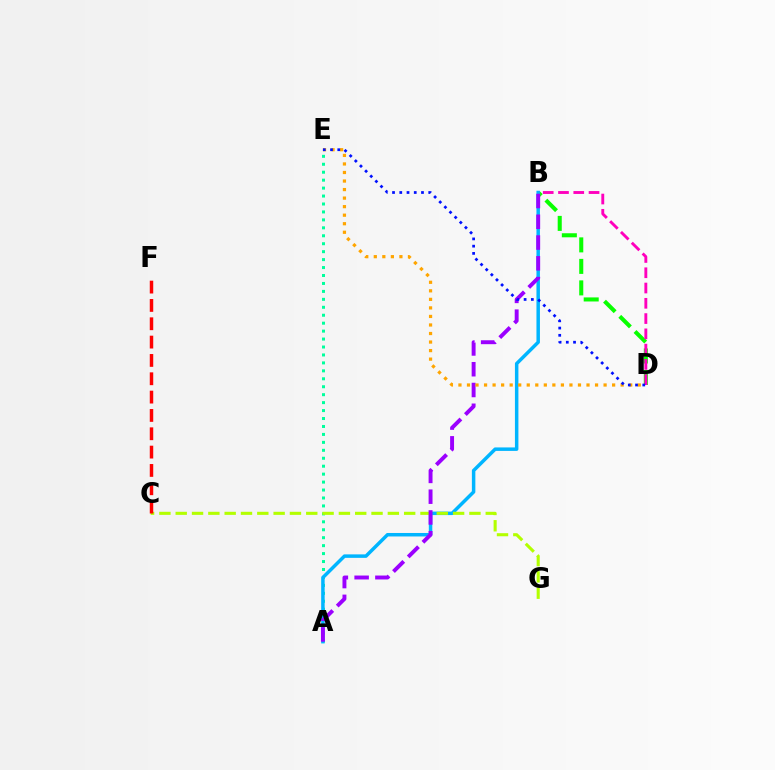{('A', 'E'): [{'color': '#00ff9d', 'line_style': 'dotted', 'thickness': 2.16}], ('B', 'D'): [{'color': '#08ff00', 'line_style': 'dashed', 'thickness': 2.92}, {'color': '#ff00bd', 'line_style': 'dashed', 'thickness': 2.07}], ('A', 'B'): [{'color': '#00b5ff', 'line_style': 'solid', 'thickness': 2.51}, {'color': '#9b00ff', 'line_style': 'dashed', 'thickness': 2.82}], ('C', 'G'): [{'color': '#b3ff00', 'line_style': 'dashed', 'thickness': 2.22}], ('C', 'F'): [{'color': '#ff0000', 'line_style': 'dashed', 'thickness': 2.49}], ('D', 'E'): [{'color': '#ffa500', 'line_style': 'dotted', 'thickness': 2.32}, {'color': '#0010ff', 'line_style': 'dotted', 'thickness': 1.97}]}